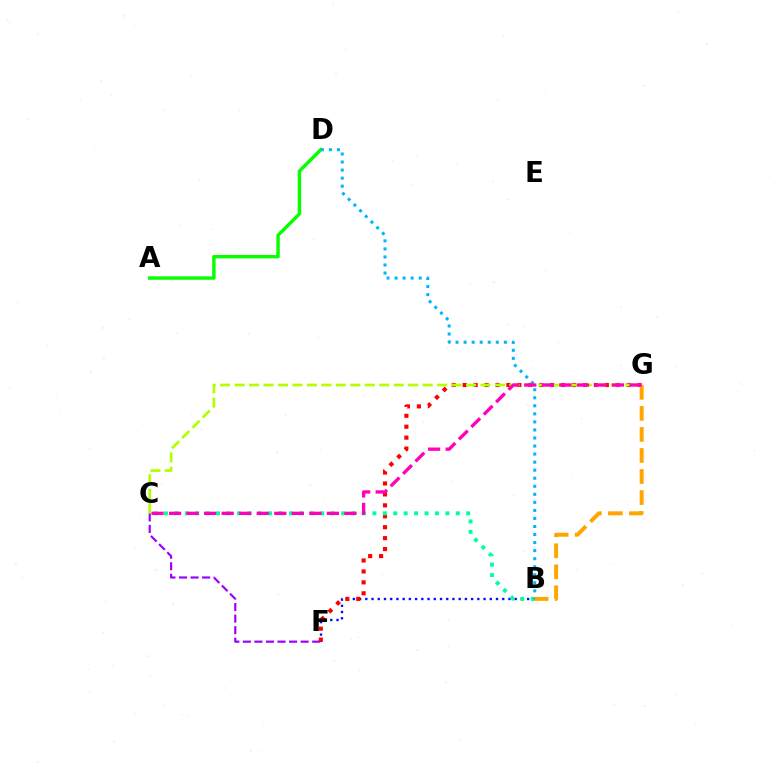{('C', 'F'): [{'color': '#9b00ff', 'line_style': 'dashed', 'thickness': 1.57}], ('B', 'F'): [{'color': '#0010ff', 'line_style': 'dotted', 'thickness': 1.69}], ('F', 'G'): [{'color': '#ff0000', 'line_style': 'dotted', 'thickness': 2.97}], ('B', 'C'): [{'color': '#00ff9d', 'line_style': 'dotted', 'thickness': 2.83}], ('A', 'D'): [{'color': '#08ff00', 'line_style': 'solid', 'thickness': 2.46}], ('C', 'G'): [{'color': '#b3ff00', 'line_style': 'dashed', 'thickness': 1.97}, {'color': '#ff00bd', 'line_style': 'dashed', 'thickness': 2.38}], ('B', 'D'): [{'color': '#00b5ff', 'line_style': 'dotted', 'thickness': 2.19}], ('B', 'G'): [{'color': '#ffa500', 'line_style': 'dashed', 'thickness': 2.86}]}